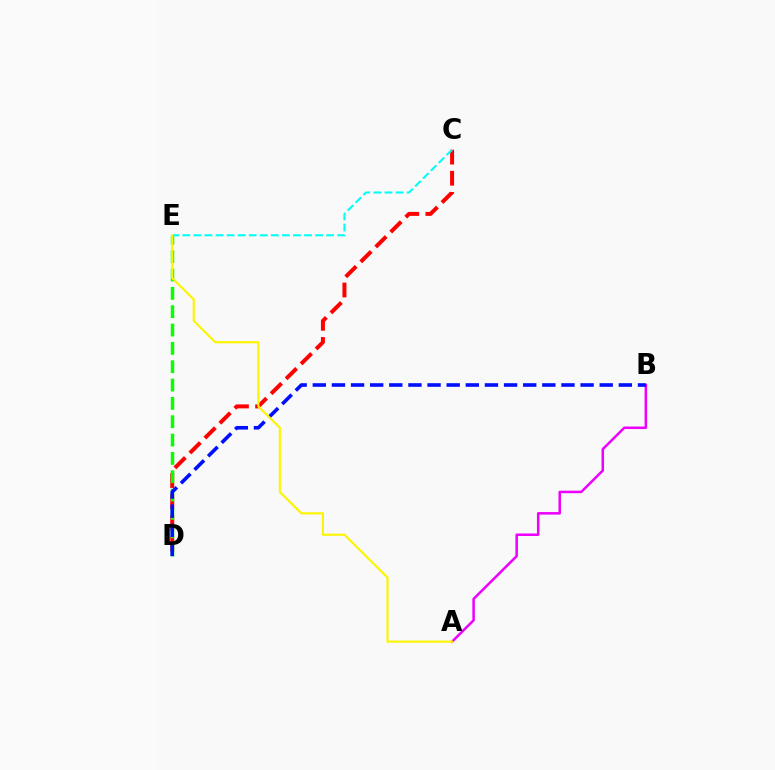{('C', 'D'): [{'color': '#ff0000', 'line_style': 'dashed', 'thickness': 2.87}], ('D', 'E'): [{'color': '#08ff00', 'line_style': 'dashed', 'thickness': 2.49}], ('C', 'E'): [{'color': '#00fff6', 'line_style': 'dashed', 'thickness': 1.5}], ('A', 'B'): [{'color': '#ee00ff', 'line_style': 'solid', 'thickness': 1.81}], ('B', 'D'): [{'color': '#0010ff', 'line_style': 'dashed', 'thickness': 2.6}], ('A', 'E'): [{'color': '#fcf500', 'line_style': 'solid', 'thickness': 1.55}]}